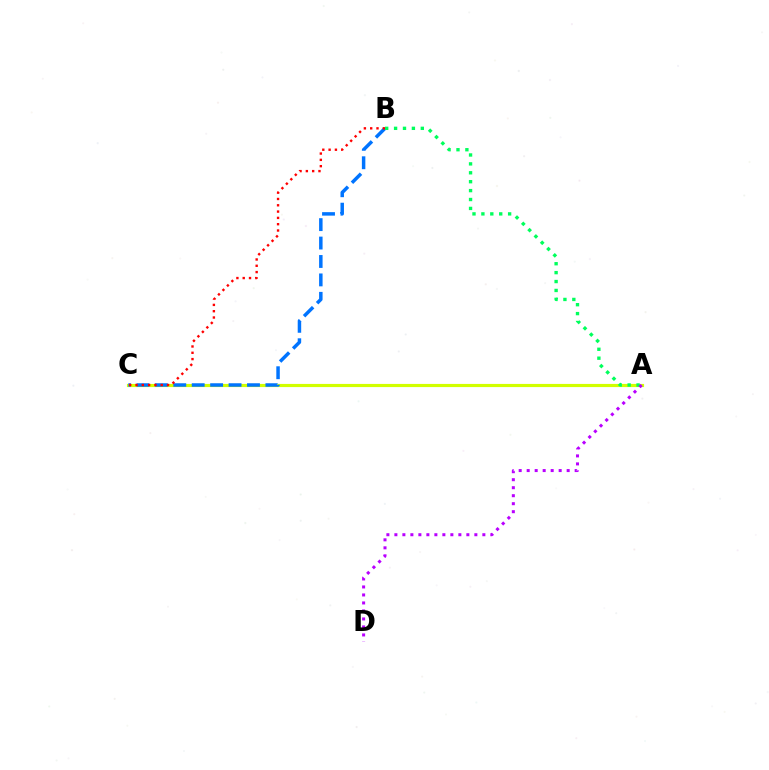{('A', 'C'): [{'color': '#d1ff00', 'line_style': 'solid', 'thickness': 2.28}], ('B', 'C'): [{'color': '#0074ff', 'line_style': 'dashed', 'thickness': 2.5}, {'color': '#ff0000', 'line_style': 'dotted', 'thickness': 1.71}], ('A', 'B'): [{'color': '#00ff5c', 'line_style': 'dotted', 'thickness': 2.42}], ('A', 'D'): [{'color': '#b900ff', 'line_style': 'dotted', 'thickness': 2.17}]}